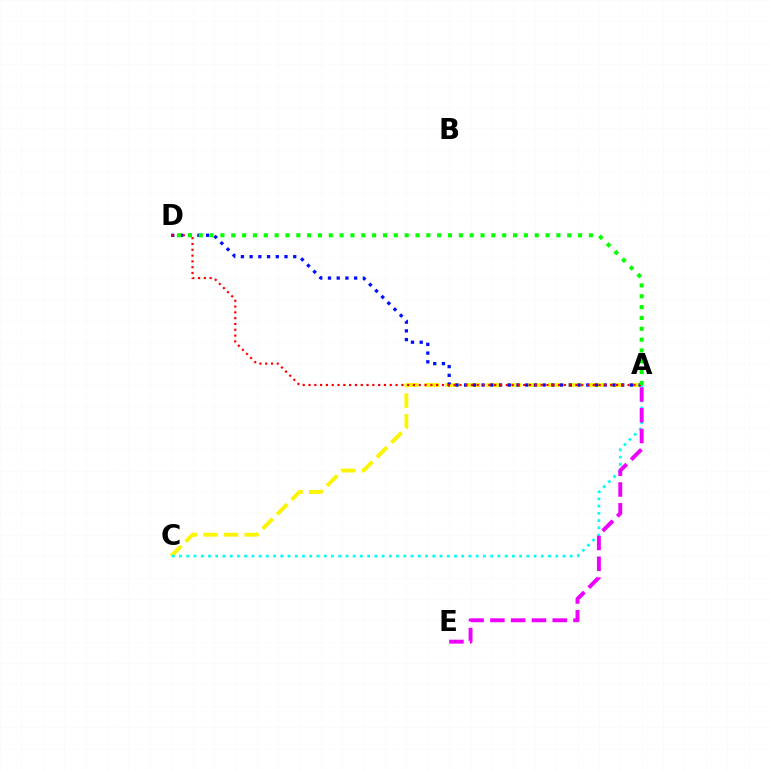{('A', 'C'): [{'color': '#fcf500', 'line_style': 'dashed', 'thickness': 2.79}, {'color': '#00fff6', 'line_style': 'dotted', 'thickness': 1.97}], ('A', 'D'): [{'color': '#0010ff', 'line_style': 'dotted', 'thickness': 2.37}, {'color': '#ff0000', 'line_style': 'dotted', 'thickness': 1.58}, {'color': '#08ff00', 'line_style': 'dotted', 'thickness': 2.94}], ('A', 'E'): [{'color': '#ee00ff', 'line_style': 'dashed', 'thickness': 2.82}]}